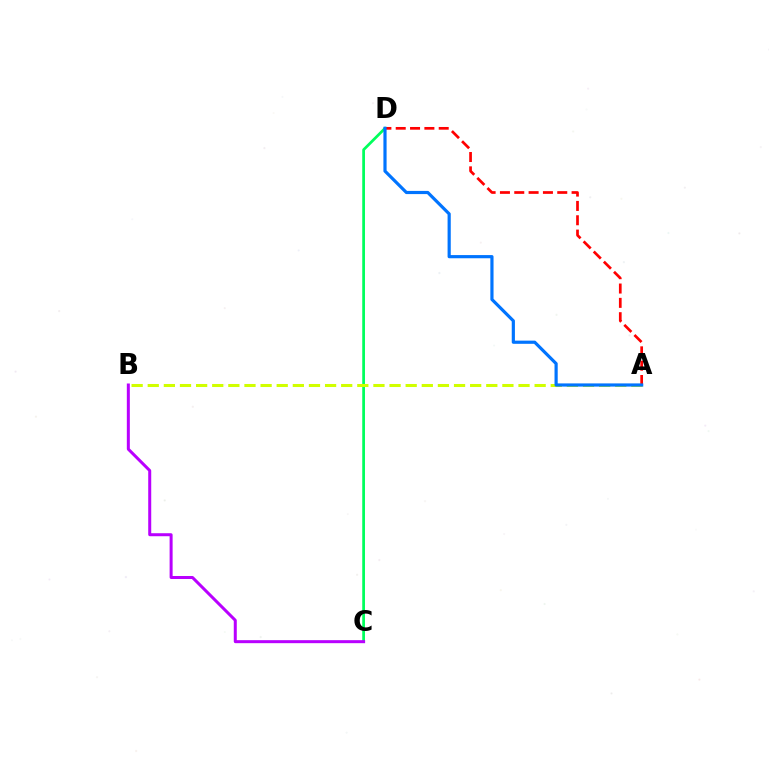{('C', 'D'): [{'color': '#00ff5c', 'line_style': 'solid', 'thickness': 1.97}], ('B', 'C'): [{'color': '#b900ff', 'line_style': 'solid', 'thickness': 2.16}], ('A', 'B'): [{'color': '#d1ff00', 'line_style': 'dashed', 'thickness': 2.19}], ('A', 'D'): [{'color': '#ff0000', 'line_style': 'dashed', 'thickness': 1.95}, {'color': '#0074ff', 'line_style': 'solid', 'thickness': 2.29}]}